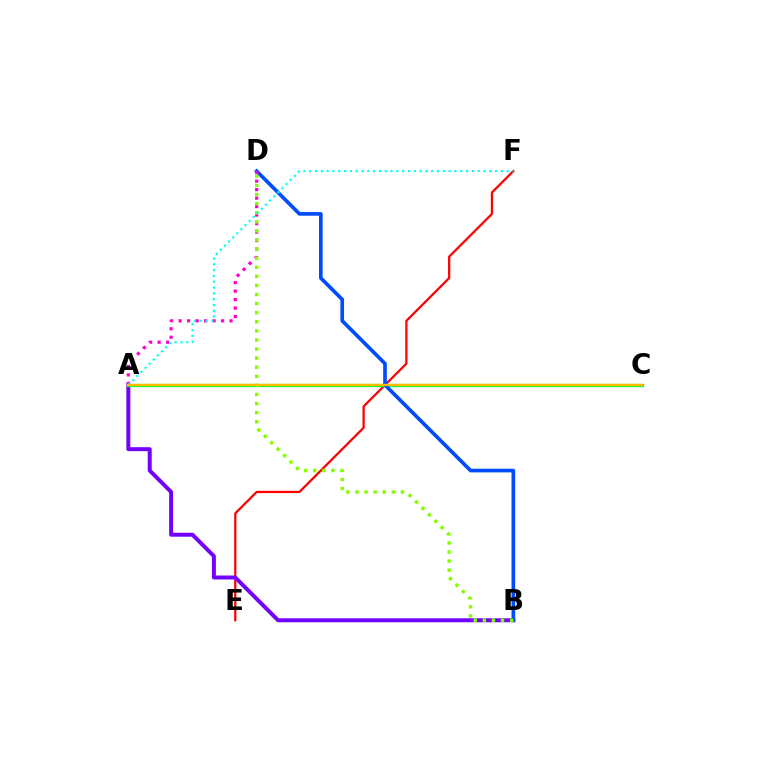{('E', 'F'): [{'color': '#ff0000', 'line_style': 'solid', 'thickness': 1.62}], ('A', 'B'): [{'color': '#7200ff', 'line_style': 'solid', 'thickness': 2.85}], ('A', 'C'): [{'color': '#00ff39', 'line_style': 'solid', 'thickness': 2.36}, {'color': '#ffbd00', 'line_style': 'solid', 'thickness': 1.71}], ('B', 'D'): [{'color': '#004bff', 'line_style': 'solid', 'thickness': 2.63}, {'color': '#84ff00', 'line_style': 'dotted', 'thickness': 2.47}], ('A', 'D'): [{'color': '#ff00cf', 'line_style': 'dotted', 'thickness': 2.31}], ('A', 'F'): [{'color': '#00fff6', 'line_style': 'dotted', 'thickness': 1.58}]}